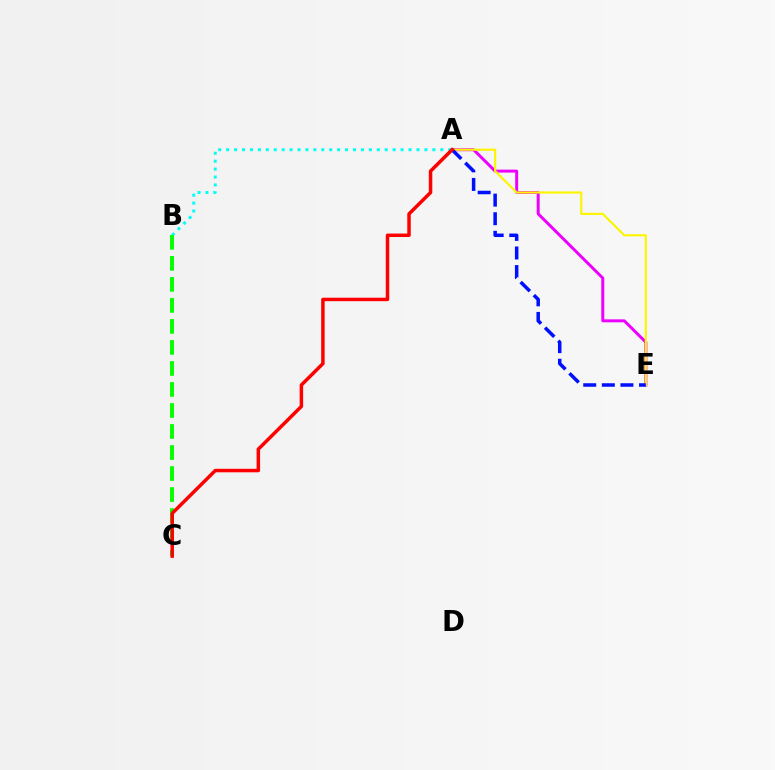{('A', 'E'): [{'color': '#ee00ff', 'line_style': 'solid', 'thickness': 2.13}, {'color': '#fcf500', 'line_style': 'solid', 'thickness': 1.55}, {'color': '#0010ff', 'line_style': 'dashed', 'thickness': 2.53}], ('A', 'B'): [{'color': '#00fff6', 'line_style': 'dotted', 'thickness': 2.15}], ('B', 'C'): [{'color': '#08ff00', 'line_style': 'dashed', 'thickness': 2.86}], ('A', 'C'): [{'color': '#ff0000', 'line_style': 'solid', 'thickness': 2.51}]}